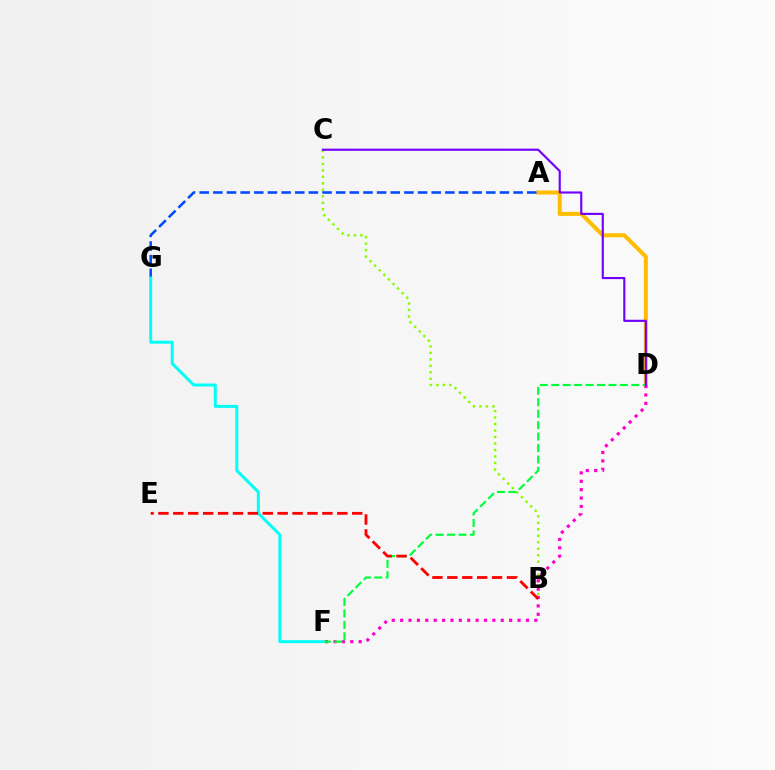{('B', 'C'): [{'color': '#84ff00', 'line_style': 'dotted', 'thickness': 1.76}], ('A', 'D'): [{'color': '#ffbd00', 'line_style': 'solid', 'thickness': 2.91}], ('D', 'F'): [{'color': '#ff00cf', 'line_style': 'dotted', 'thickness': 2.28}, {'color': '#00ff39', 'line_style': 'dashed', 'thickness': 1.55}], ('A', 'G'): [{'color': '#004bff', 'line_style': 'dashed', 'thickness': 1.85}], ('F', 'G'): [{'color': '#00fff6', 'line_style': 'solid', 'thickness': 2.15}], ('C', 'D'): [{'color': '#7200ff', 'line_style': 'solid', 'thickness': 1.54}], ('B', 'E'): [{'color': '#ff0000', 'line_style': 'dashed', 'thickness': 2.03}]}